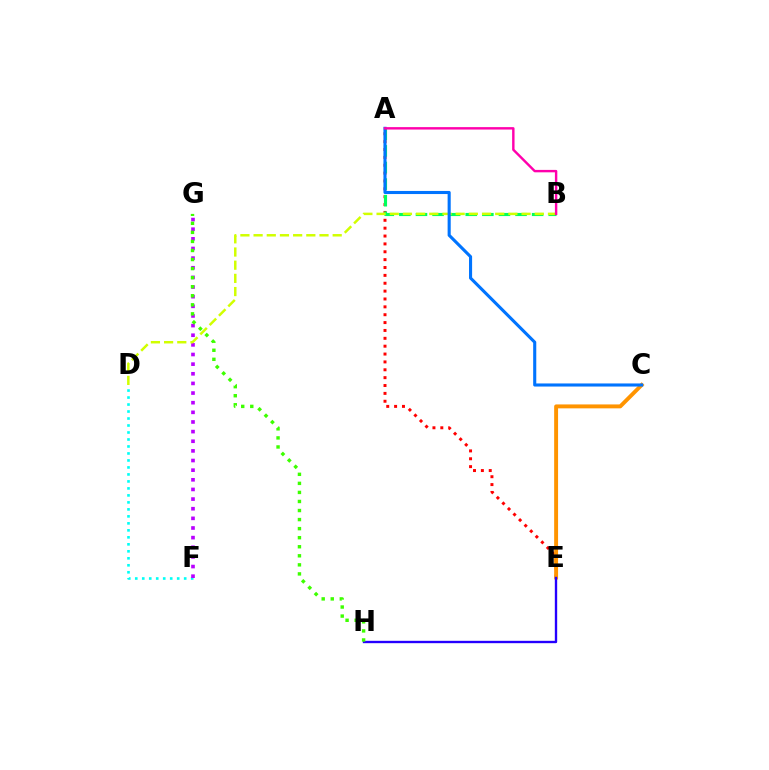{('A', 'E'): [{'color': '#ff0000', 'line_style': 'dotted', 'thickness': 2.14}], ('A', 'B'): [{'color': '#00ff5c', 'line_style': 'dashed', 'thickness': 2.25}, {'color': '#ff00ac', 'line_style': 'solid', 'thickness': 1.74}], ('D', 'F'): [{'color': '#00fff6', 'line_style': 'dotted', 'thickness': 1.9}], ('C', 'E'): [{'color': '#ff9400', 'line_style': 'solid', 'thickness': 2.82}], ('F', 'G'): [{'color': '#b900ff', 'line_style': 'dotted', 'thickness': 2.62}], ('B', 'D'): [{'color': '#d1ff00', 'line_style': 'dashed', 'thickness': 1.79}], ('E', 'H'): [{'color': '#2500ff', 'line_style': 'solid', 'thickness': 1.7}], ('A', 'C'): [{'color': '#0074ff', 'line_style': 'solid', 'thickness': 2.23}], ('G', 'H'): [{'color': '#3dff00', 'line_style': 'dotted', 'thickness': 2.46}]}